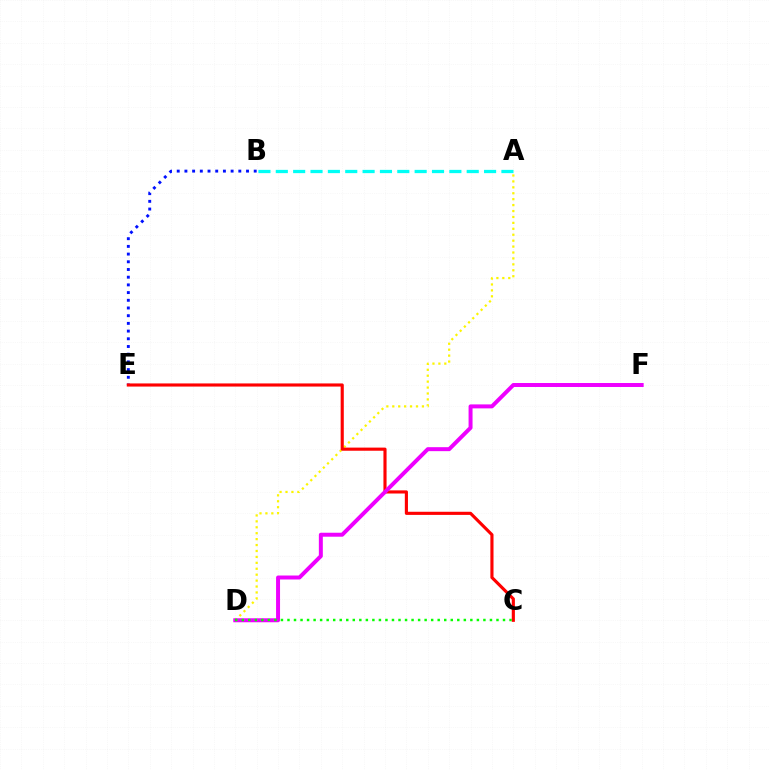{('B', 'E'): [{'color': '#0010ff', 'line_style': 'dotted', 'thickness': 2.09}], ('A', 'D'): [{'color': '#fcf500', 'line_style': 'dotted', 'thickness': 1.61}], ('C', 'E'): [{'color': '#ff0000', 'line_style': 'solid', 'thickness': 2.26}], ('D', 'F'): [{'color': '#ee00ff', 'line_style': 'solid', 'thickness': 2.86}], ('A', 'B'): [{'color': '#00fff6', 'line_style': 'dashed', 'thickness': 2.36}], ('C', 'D'): [{'color': '#08ff00', 'line_style': 'dotted', 'thickness': 1.77}]}